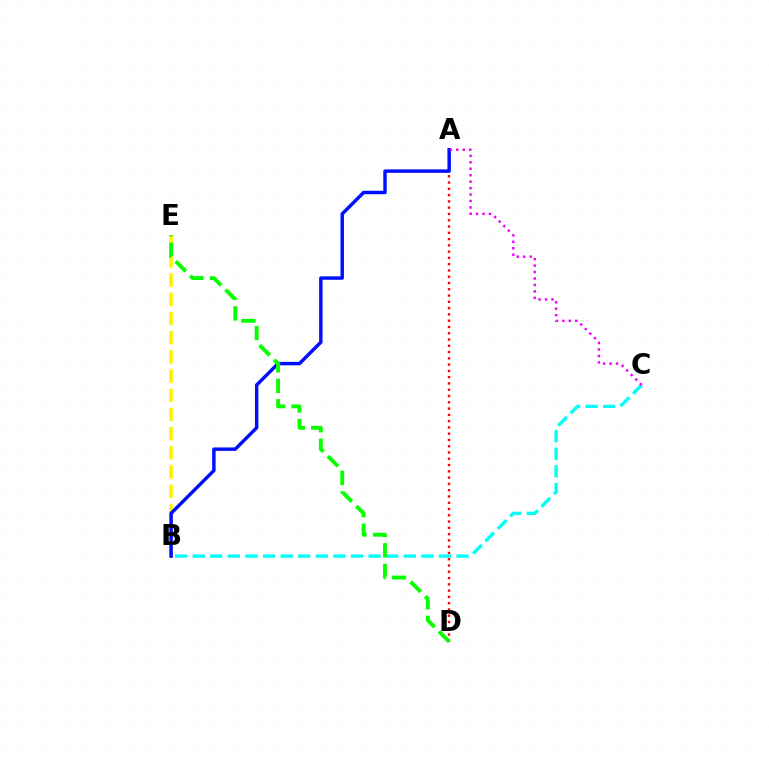{('A', 'D'): [{'color': '#ff0000', 'line_style': 'dotted', 'thickness': 1.71}], ('B', 'E'): [{'color': '#fcf500', 'line_style': 'dashed', 'thickness': 2.61}], ('A', 'B'): [{'color': '#0010ff', 'line_style': 'solid', 'thickness': 2.49}], ('B', 'C'): [{'color': '#00fff6', 'line_style': 'dashed', 'thickness': 2.39}], ('A', 'C'): [{'color': '#ee00ff', 'line_style': 'dotted', 'thickness': 1.75}], ('D', 'E'): [{'color': '#08ff00', 'line_style': 'dashed', 'thickness': 2.79}]}